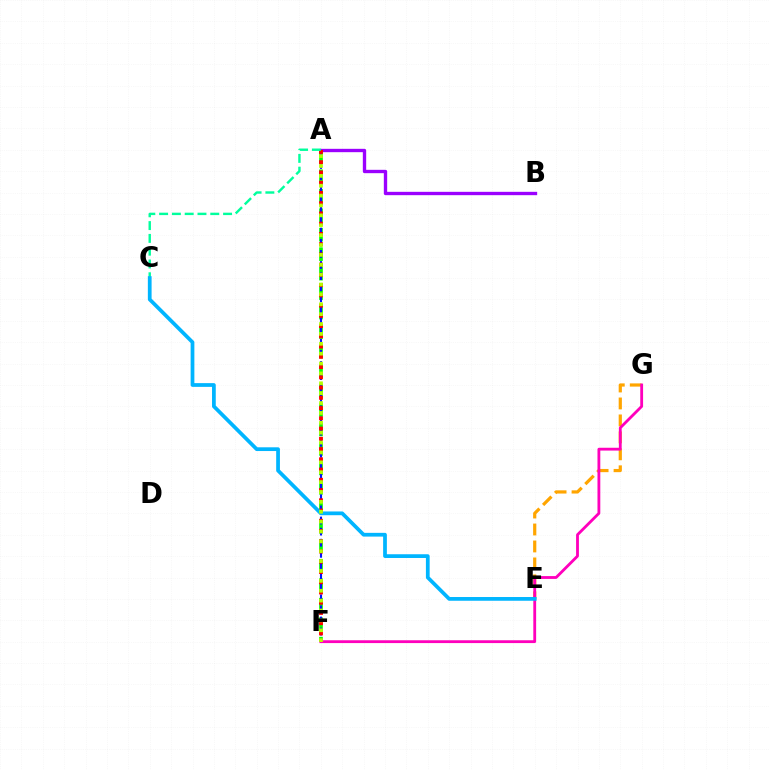{('A', 'B'): [{'color': '#9b00ff', 'line_style': 'solid', 'thickness': 2.42}], ('A', 'F'): [{'color': '#08ff00', 'line_style': 'dashed', 'thickness': 2.65}, {'color': '#0010ff', 'line_style': 'dashed', 'thickness': 1.51}, {'color': '#ff0000', 'line_style': 'dotted', 'thickness': 2.78}, {'color': '#b3ff00', 'line_style': 'dotted', 'thickness': 2.68}], ('E', 'G'): [{'color': '#ffa500', 'line_style': 'dashed', 'thickness': 2.3}], ('F', 'G'): [{'color': '#ff00bd', 'line_style': 'solid', 'thickness': 2.03}], ('A', 'C'): [{'color': '#00ff9d', 'line_style': 'dashed', 'thickness': 1.74}], ('C', 'E'): [{'color': '#00b5ff', 'line_style': 'solid', 'thickness': 2.69}]}